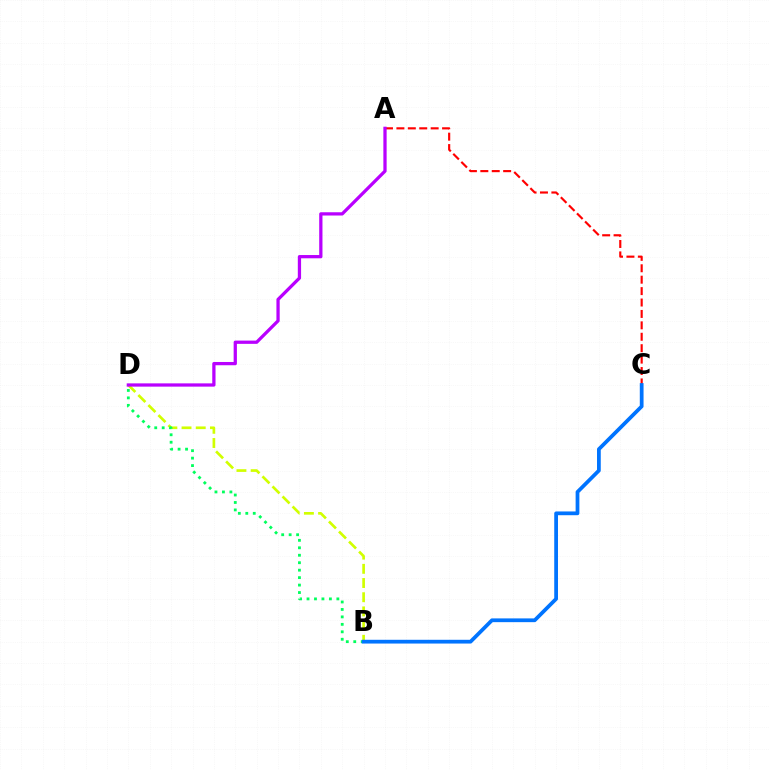{('B', 'D'): [{'color': '#d1ff00', 'line_style': 'dashed', 'thickness': 1.93}, {'color': '#00ff5c', 'line_style': 'dotted', 'thickness': 2.03}], ('A', 'C'): [{'color': '#ff0000', 'line_style': 'dashed', 'thickness': 1.55}], ('A', 'D'): [{'color': '#b900ff', 'line_style': 'solid', 'thickness': 2.35}], ('B', 'C'): [{'color': '#0074ff', 'line_style': 'solid', 'thickness': 2.71}]}